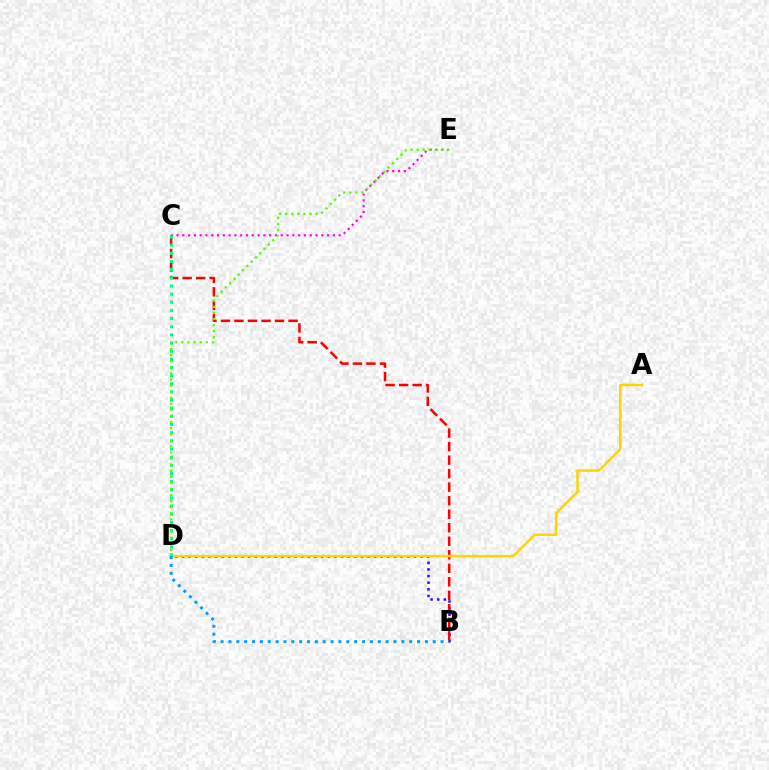{('B', 'D'): [{'color': '#3700ff', 'line_style': 'dotted', 'thickness': 1.8}, {'color': '#009eff', 'line_style': 'dotted', 'thickness': 2.13}], ('B', 'C'): [{'color': '#ff0000', 'line_style': 'dashed', 'thickness': 1.84}], ('C', 'E'): [{'color': '#ff00ed', 'line_style': 'dotted', 'thickness': 1.57}], ('A', 'D'): [{'color': '#ffd500', 'line_style': 'solid', 'thickness': 1.8}], ('C', 'D'): [{'color': '#00ff86', 'line_style': 'dotted', 'thickness': 2.21}], ('D', 'E'): [{'color': '#4fff00', 'line_style': 'dotted', 'thickness': 1.65}]}